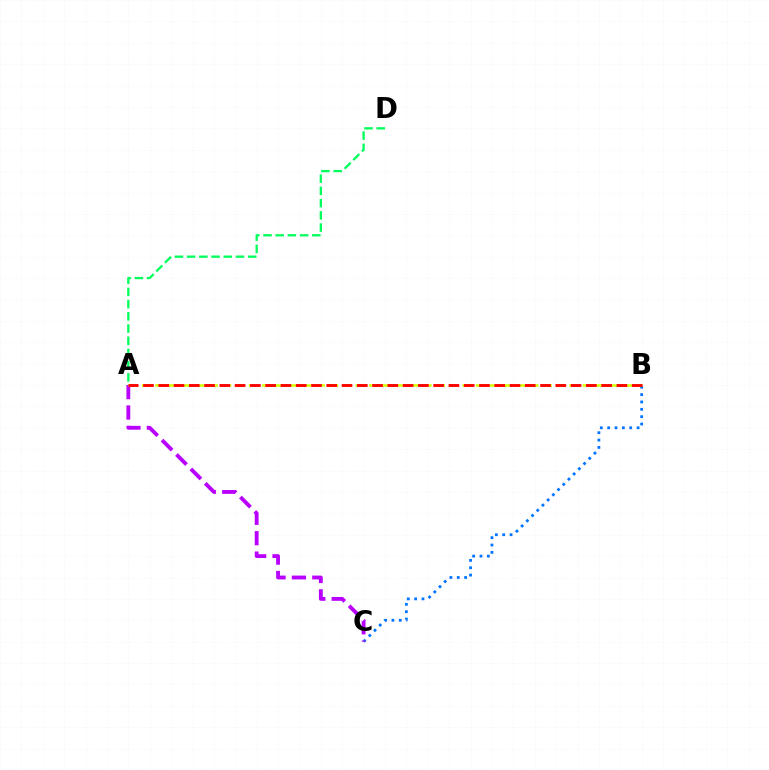{('B', 'C'): [{'color': '#0074ff', 'line_style': 'dotted', 'thickness': 2.0}], ('A', 'C'): [{'color': '#b900ff', 'line_style': 'dashed', 'thickness': 2.77}], ('A', 'D'): [{'color': '#00ff5c', 'line_style': 'dashed', 'thickness': 1.66}], ('A', 'B'): [{'color': '#d1ff00', 'line_style': 'dashed', 'thickness': 1.81}, {'color': '#ff0000', 'line_style': 'dashed', 'thickness': 2.07}]}